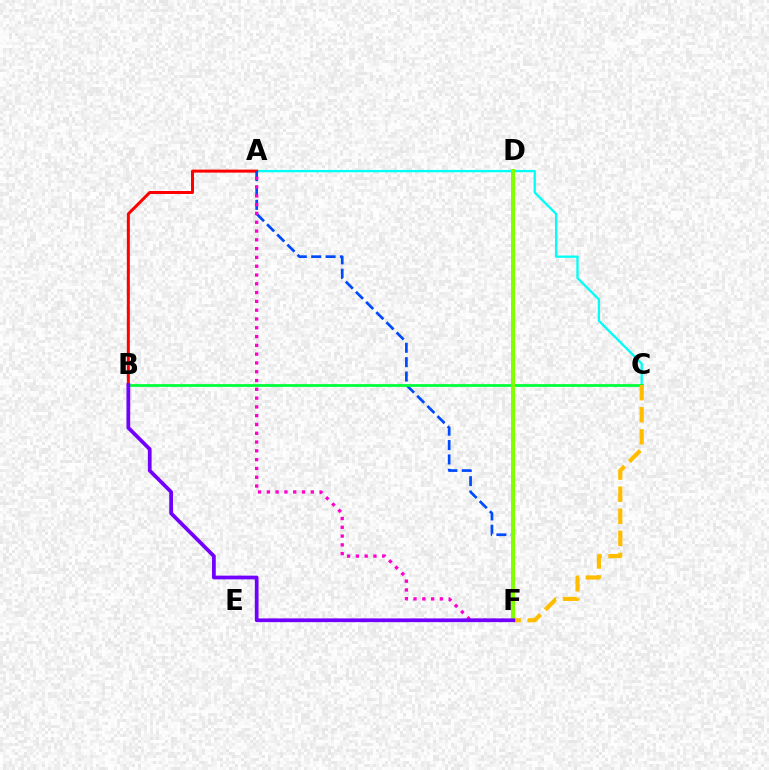{('A', 'C'): [{'color': '#00fff6', 'line_style': 'solid', 'thickness': 1.66}], ('A', 'B'): [{'color': '#ff0000', 'line_style': 'solid', 'thickness': 2.16}], ('A', 'F'): [{'color': '#004bff', 'line_style': 'dashed', 'thickness': 1.95}, {'color': '#ff00cf', 'line_style': 'dotted', 'thickness': 2.39}], ('B', 'C'): [{'color': '#00ff39', 'line_style': 'solid', 'thickness': 1.99}], ('C', 'F'): [{'color': '#ffbd00', 'line_style': 'dashed', 'thickness': 3.0}], ('D', 'F'): [{'color': '#84ff00', 'line_style': 'solid', 'thickness': 2.89}], ('B', 'F'): [{'color': '#7200ff', 'line_style': 'solid', 'thickness': 2.7}]}